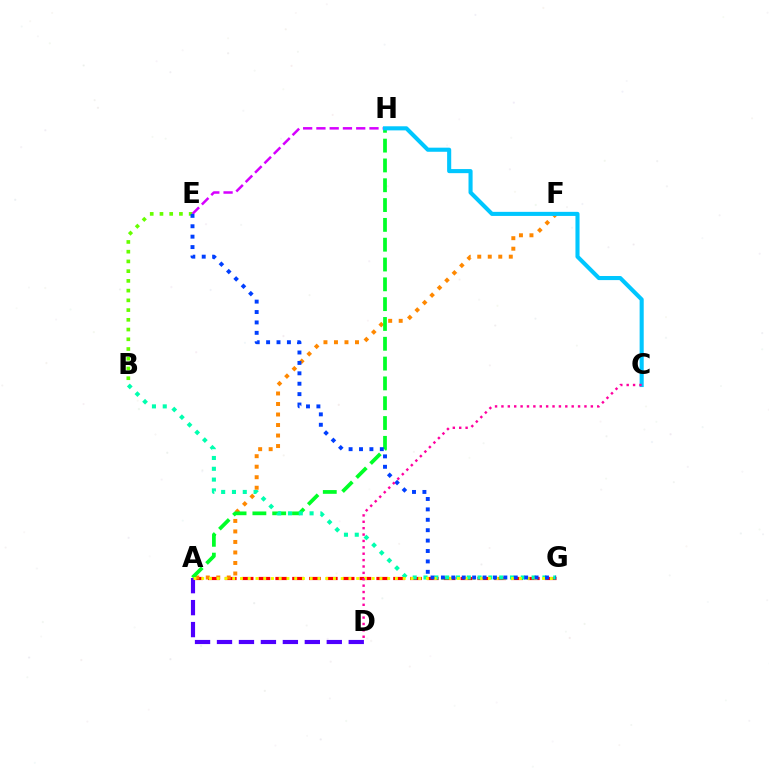{('A', 'G'): [{'color': '#ff0000', 'line_style': 'dashed', 'thickness': 2.29}, {'color': '#eeff00', 'line_style': 'dotted', 'thickness': 2.11}], ('A', 'F'): [{'color': '#ff8800', 'line_style': 'dotted', 'thickness': 2.86}], ('A', 'H'): [{'color': '#00ff27', 'line_style': 'dashed', 'thickness': 2.69}], ('B', 'E'): [{'color': '#66ff00', 'line_style': 'dotted', 'thickness': 2.64}], ('E', 'H'): [{'color': '#d600ff', 'line_style': 'dashed', 'thickness': 1.8}], ('A', 'D'): [{'color': '#4f00ff', 'line_style': 'dashed', 'thickness': 2.98}], ('B', 'G'): [{'color': '#00ffaf', 'line_style': 'dotted', 'thickness': 2.94}], ('E', 'G'): [{'color': '#003fff', 'line_style': 'dotted', 'thickness': 2.83}], ('C', 'H'): [{'color': '#00c7ff', 'line_style': 'solid', 'thickness': 2.95}], ('C', 'D'): [{'color': '#ff00a0', 'line_style': 'dotted', 'thickness': 1.74}]}